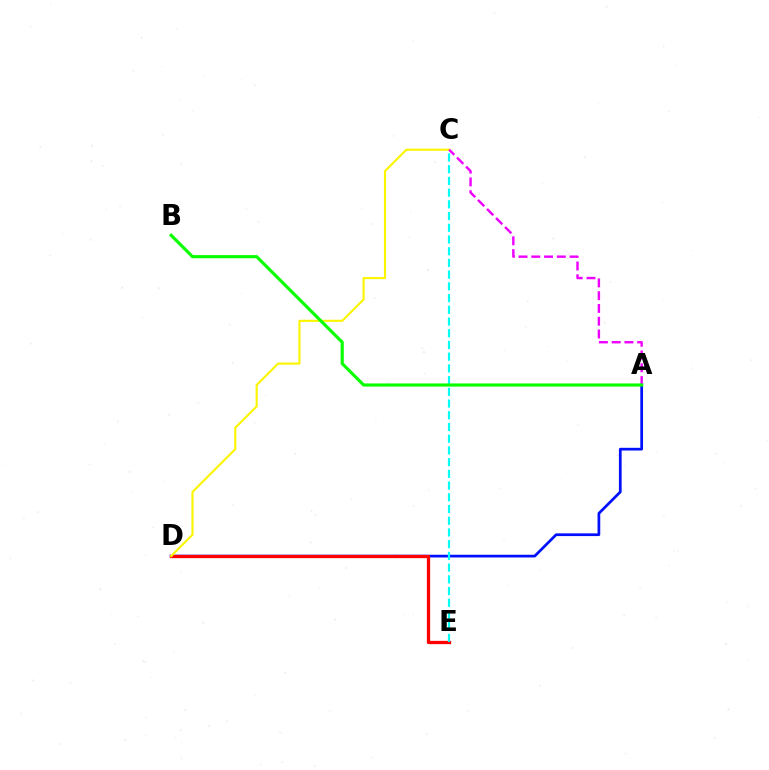{('A', 'D'): [{'color': '#0010ff', 'line_style': 'solid', 'thickness': 1.96}], ('D', 'E'): [{'color': '#ff0000', 'line_style': 'solid', 'thickness': 2.36}], ('C', 'D'): [{'color': '#fcf500', 'line_style': 'solid', 'thickness': 1.53}], ('C', 'E'): [{'color': '#00fff6', 'line_style': 'dashed', 'thickness': 1.59}], ('A', 'C'): [{'color': '#ee00ff', 'line_style': 'dashed', 'thickness': 1.73}], ('A', 'B'): [{'color': '#08ff00', 'line_style': 'solid', 'thickness': 2.26}]}